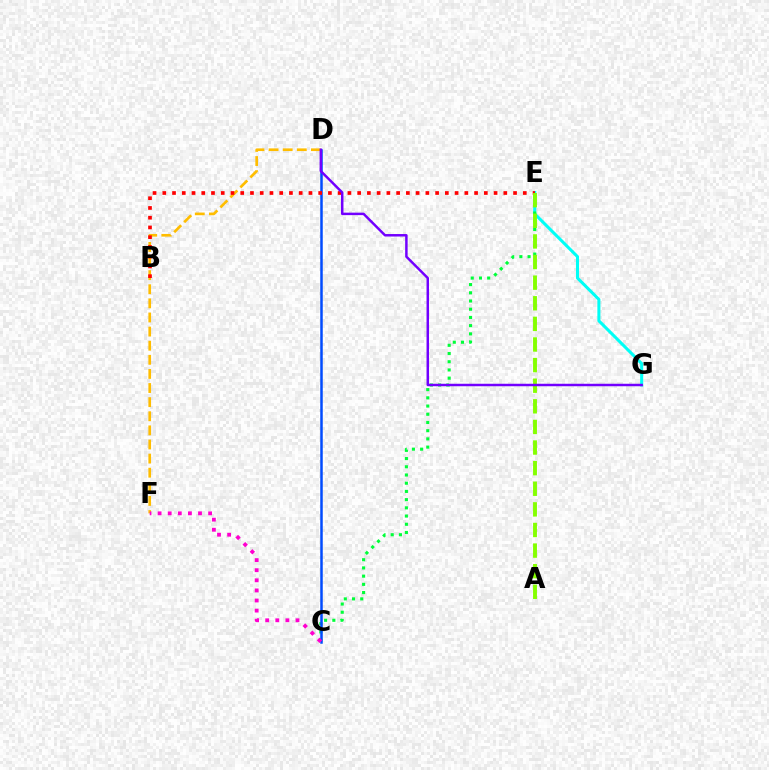{('E', 'G'): [{'color': '#00fff6', 'line_style': 'solid', 'thickness': 2.19}], ('C', 'E'): [{'color': '#00ff39', 'line_style': 'dotted', 'thickness': 2.23}], ('D', 'F'): [{'color': '#ffbd00', 'line_style': 'dashed', 'thickness': 1.92}], ('C', 'D'): [{'color': '#004bff', 'line_style': 'solid', 'thickness': 1.8}], ('B', 'E'): [{'color': '#ff0000', 'line_style': 'dotted', 'thickness': 2.65}], ('C', 'F'): [{'color': '#ff00cf', 'line_style': 'dotted', 'thickness': 2.74}], ('A', 'E'): [{'color': '#84ff00', 'line_style': 'dashed', 'thickness': 2.8}], ('D', 'G'): [{'color': '#7200ff', 'line_style': 'solid', 'thickness': 1.79}]}